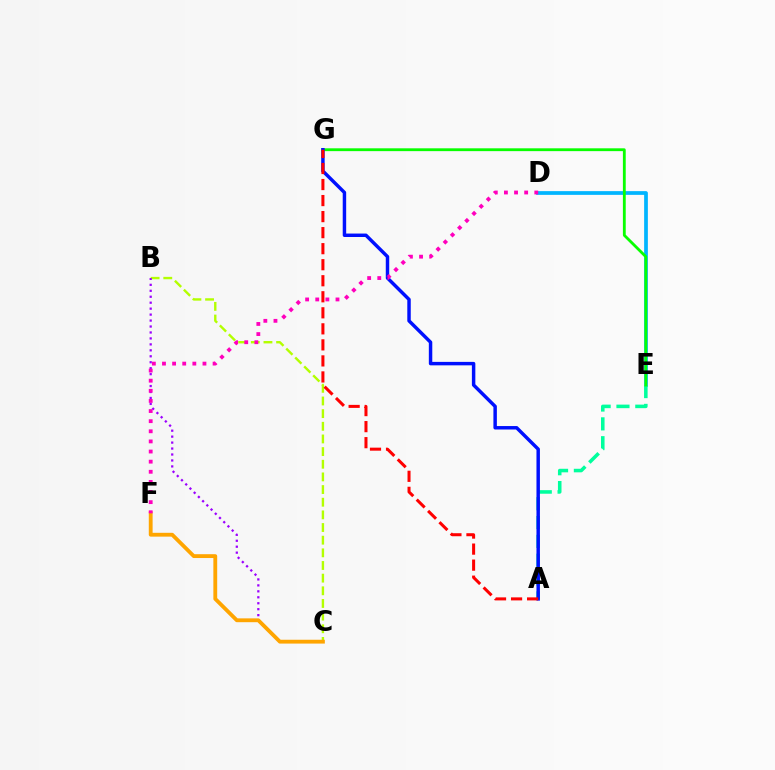{('D', 'E'): [{'color': '#00b5ff', 'line_style': 'solid', 'thickness': 2.68}], ('A', 'E'): [{'color': '#00ff9d', 'line_style': 'dashed', 'thickness': 2.56}], ('E', 'G'): [{'color': '#08ff00', 'line_style': 'solid', 'thickness': 2.03}], ('A', 'G'): [{'color': '#0010ff', 'line_style': 'solid', 'thickness': 2.49}, {'color': '#ff0000', 'line_style': 'dashed', 'thickness': 2.18}], ('B', 'C'): [{'color': '#b3ff00', 'line_style': 'dashed', 'thickness': 1.72}, {'color': '#9b00ff', 'line_style': 'dotted', 'thickness': 1.62}], ('C', 'F'): [{'color': '#ffa500', 'line_style': 'solid', 'thickness': 2.76}], ('D', 'F'): [{'color': '#ff00bd', 'line_style': 'dotted', 'thickness': 2.75}]}